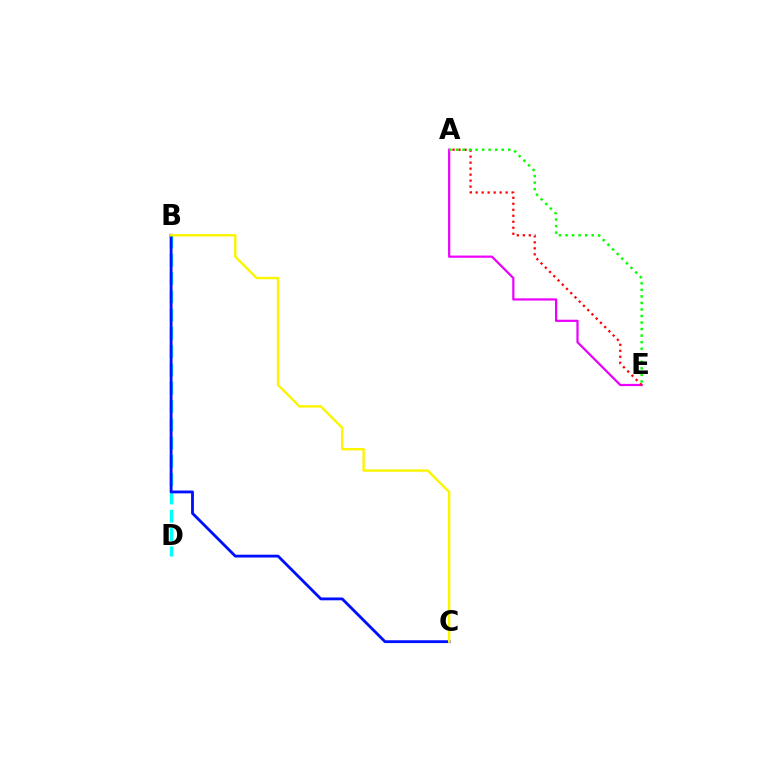{('A', 'E'): [{'color': '#ee00ff', 'line_style': 'solid', 'thickness': 1.6}, {'color': '#ff0000', 'line_style': 'dotted', 'thickness': 1.63}, {'color': '#08ff00', 'line_style': 'dotted', 'thickness': 1.78}], ('B', 'D'): [{'color': '#00fff6', 'line_style': 'dashed', 'thickness': 2.48}], ('B', 'C'): [{'color': '#0010ff', 'line_style': 'solid', 'thickness': 2.04}, {'color': '#fcf500', 'line_style': 'solid', 'thickness': 1.73}]}